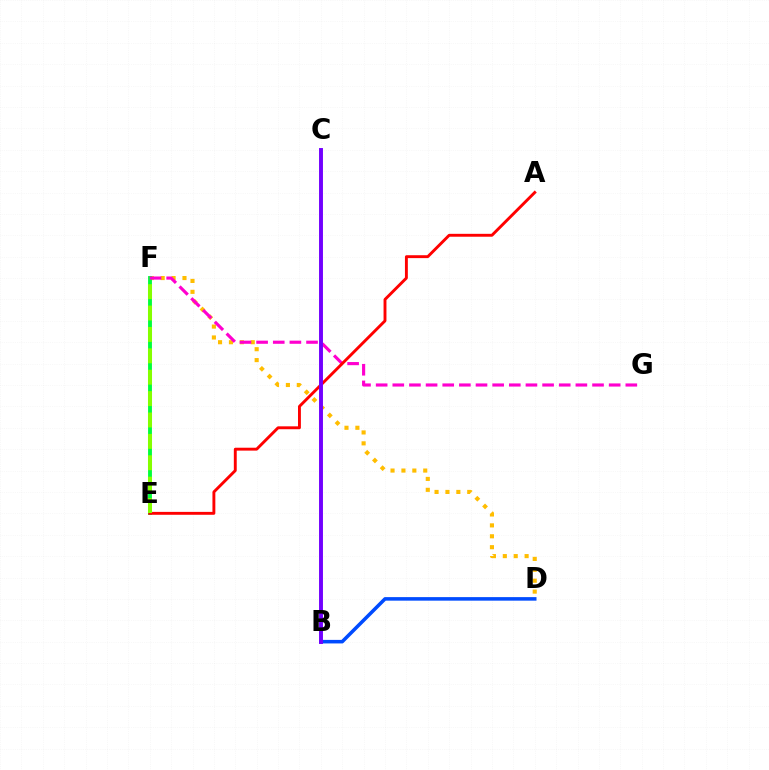{('B', 'C'): [{'color': '#00fff6', 'line_style': 'solid', 'thickness': 1.56}, {'color': '#7200ff', 'line_style': 'solid', 'thickness': 2.82}], ('D', 'F'): [{'color': '#ffbd00', 'line_style': 'dotted', 'thickness': 2.96}], ('E', 'F'): [{'color': '#00ff39', 'line_style': 'solid', 'thickness': 2.78}, {'color': '#84ff00', 'line_style': 'dashed', 'thickness': 2.91}], ('F', 'G'): [{'color': '#ff00cf', 'line_style': 'dashed', 'thickness': 2.26}], ('B', 'D'): [{'color': '#004bff', 'line_style': 'solid', 'thickness': 2.55}], ('A', 'E'): [{'color': '#ff0000', 'line_style': 'solid', 'thickness': 2.09}]}